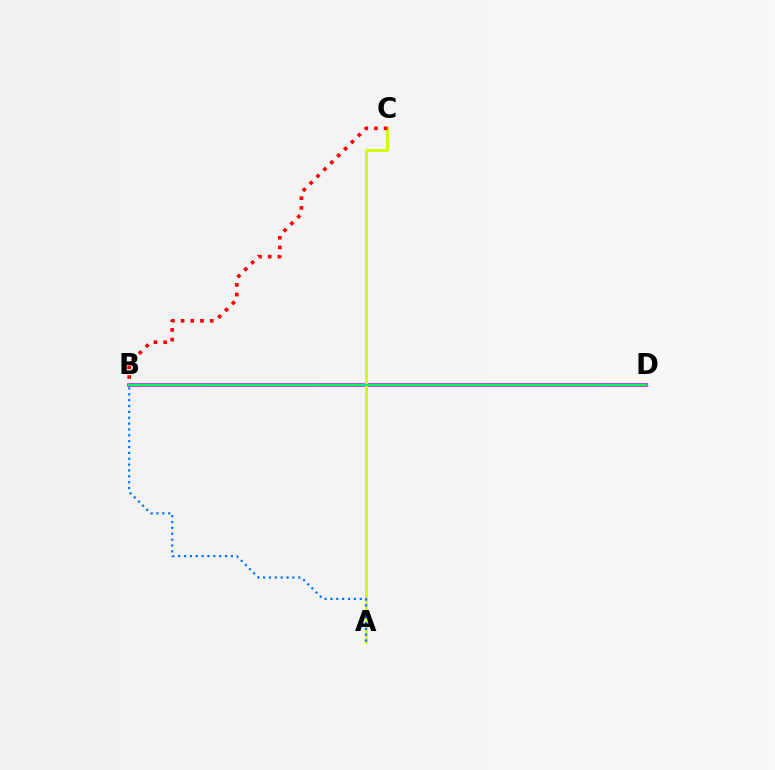{('B', 'D'): [{'color': '#b900ff', 'line_style': 'solid', 'thickness': 2.54}, {'color': '#00ff5c', 'line_style': 'solid', 'thickness': 1.57}], ('A', 'C'): [{'color': '#d1ff00', 'line_style': 'solid', 'thickness': 2.11}], ('B', 'C'): [{'color': '#ff0000', 'line_style': 'dotted', 'thickness': 2.64}], ('A', 'B'): [{'color': '#0074ff', 'line_style': 'dotted', 'thickness': 1.59}]}